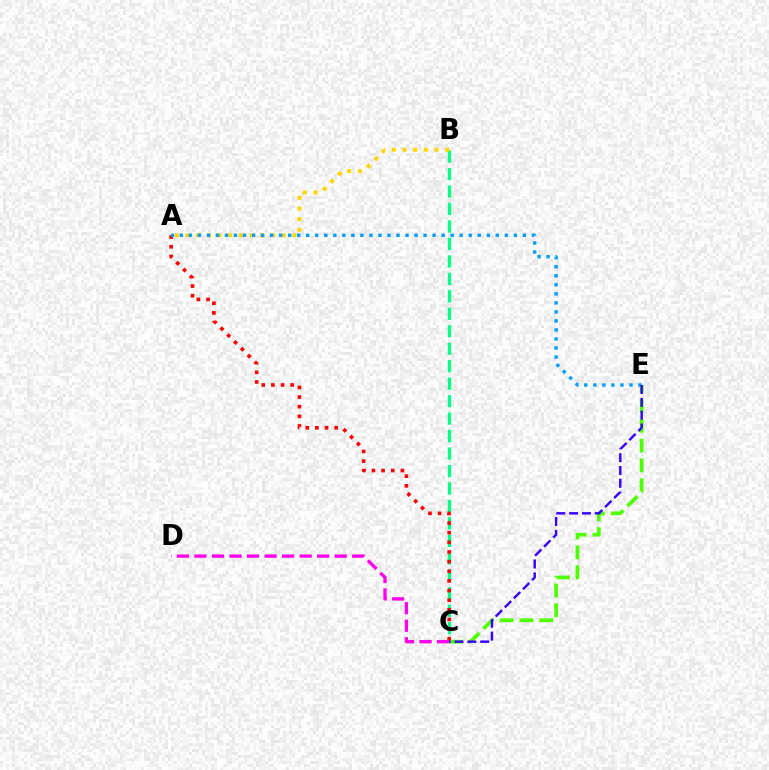{('C', 'E'): [{'color': '#4fff00', 'line_style': 'dashed', 'thickness': 2.69}, {'color': '#3700ff', 'line_style': 'dashed', 'thickness': 1.74}], ('B', 'C'): [{'color': '#00ff86', 'line_style': 'dashed', 'thickness': 2.37}], ('A', 'B'): [{'color': '#ffd500', 'line_style': 'dotted', 'thickness': 2.9}], ('A', 'C'): [{'color': '#ff0000', 'line_style': 'dotted', 'thickness': 2.62}], ('A', 'E'): [{'color': '#009eff', 'line_style': 'dotted', 'thickness': 2.45}], ('C', 'D'): [{'color': '#ff00ed', 'line_style': 'dashed', 'thickness': 2.38}]}